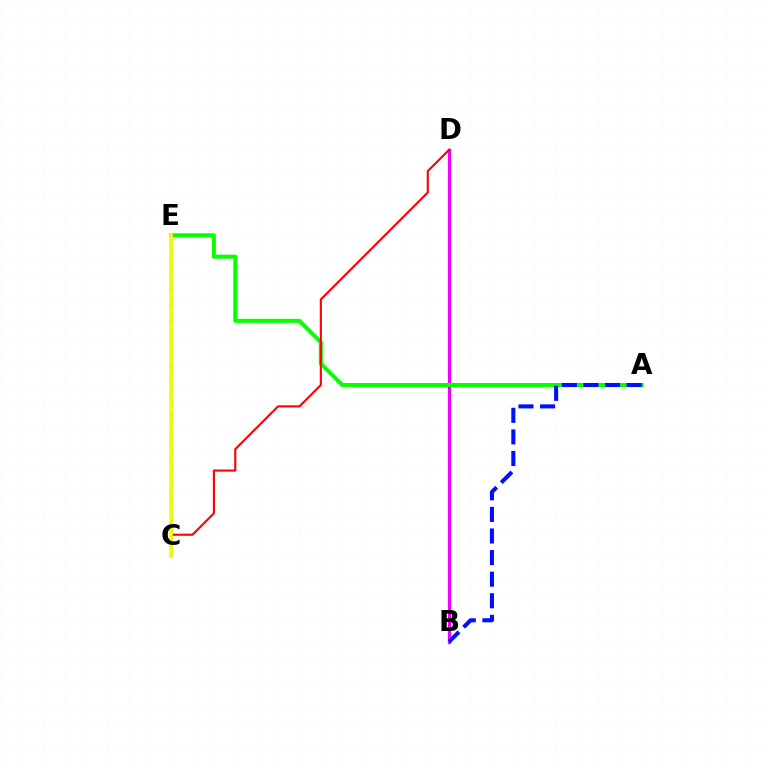{('B', 'D'): [{'color': '#ee00ff', 'line_style': 'solid', 'thickness': 2.34}], ('A', 'E'): [{'color': '#08ff00', 'line_style': 'solid', 'thickness': 2.9}], ('C', 'E'): [{'color': '#00fff6', 'line_style': 'dashed', 'thickness': 2.25}, {'color': '#fcf500', 'line_style': 'solid', 'thickness': 2.64}], ('C', 'D'): [{'color': '#ff0000', 'line_style': 'solid', 'thickness': 1.52}], ('A', 'B'): [{'color': '#0010ff', 'line_style': 'dashed', 'thickness': 2.93}]}